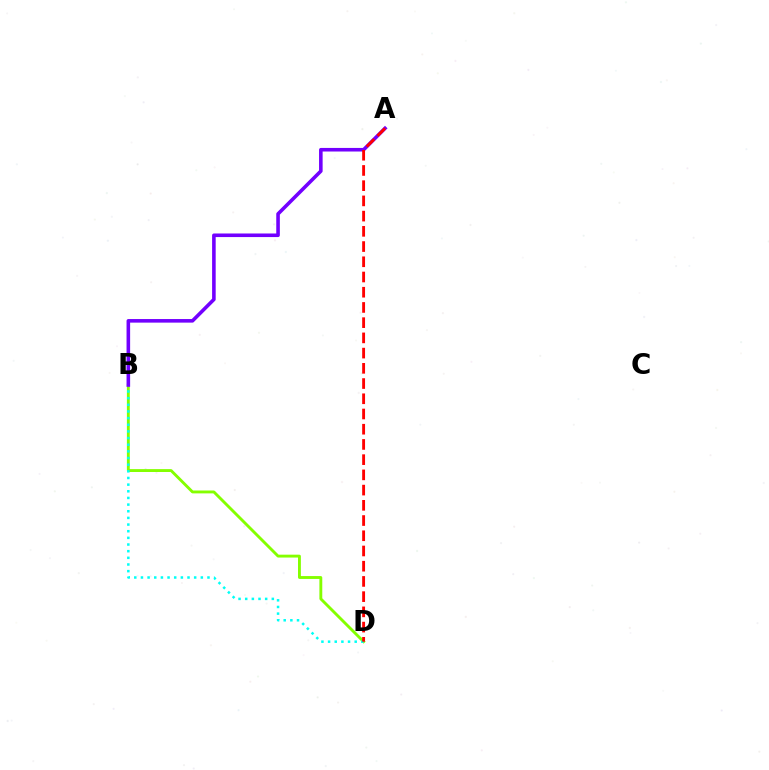{('B', 'D'): [{'color': '#84ff00', 'line_style': 'solid', 'thickness': 2.07}, {'color': '#00fff6', 'line_style': 'dotted', 'thickness': 1.81}], ('A', 'B'): [{'color': '#7200ff', 'line_style': 'solid', 'thickness': 2.58}], ('A', 'D'): [{'color': '#ff0000', 'line_style': 'dashed', 'thickness': 2.07}]}